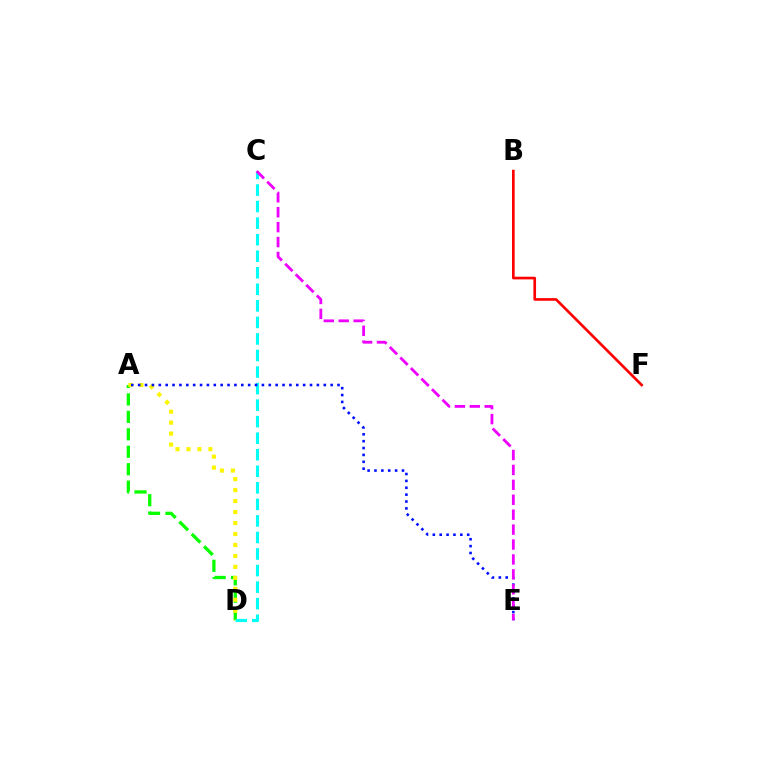{('A', 'D'): [{'color': '#08ff00', 'line_style': 'dashed', 'thickness': 2.37}, {'color': '#fcf500', 'line_style': 'dotted', 'thickness': 2.98}], ('B', 'F'): [{'color': '#ff0000', 'line_style': 'solid', 'thickness': 1.92}], ('C', 'D'): [{'color': '#00fff6', 'line_style': 'dashed', 'thickness': 2.25}], ('A', 'E'): [{'color': '#0010ff', 'line_style': 'dotted', 'thickness': 1.87}], ('C', 'E'): [{'color': '#ee00ff', 'line_style': 'dashed', 'thickness': 2.03}]}